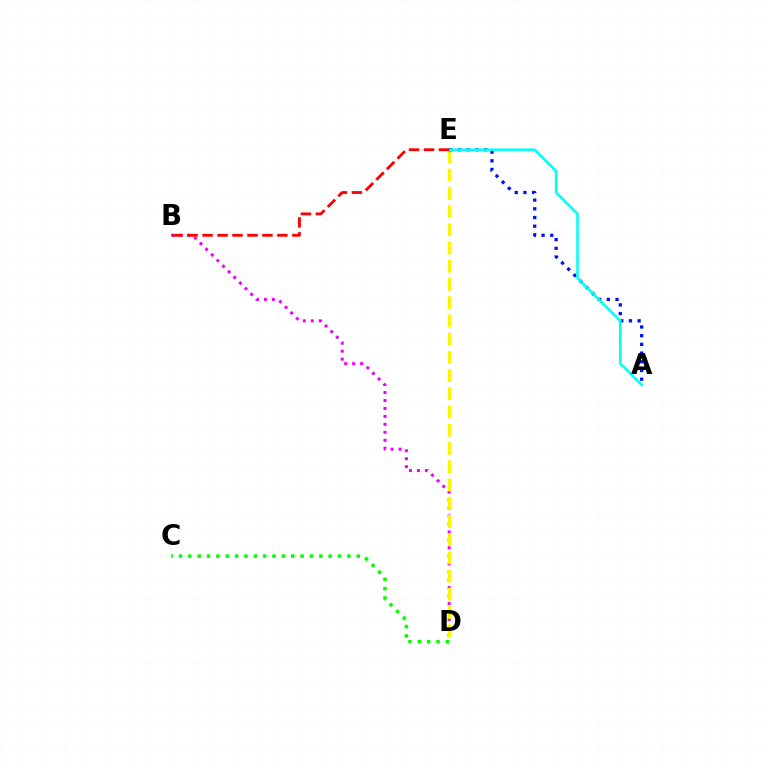{('B', 'D'): [{'color': '#ee00ff', 'line_style': 'dotted', 'thickness': 2.16}], ('C', 'D'): [{'color': '#08ff00', 'line_style': 'dotted', 'thickness': 2.54}], ('D', 'E'): [{'color': '#fcf500', 'line_style': 'dashed', 'thickness': 2.48}], ('A', 'E'): [{'color': '#0010ff', 'line_style': 'dotted', 'thickness': 2.36}, {'color': '#00fff6', 'line_style': 'solid', 'thickness': 1.85}], ('B', 'E'): [{'color': '#ff0000', 'line_style': 'dashed', 'thickness': 2.03}]}